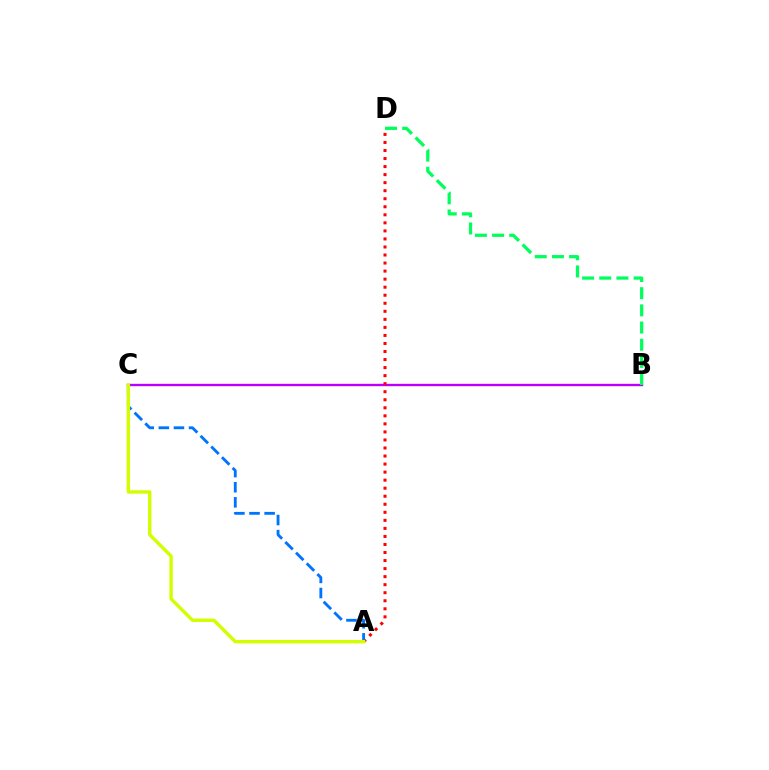{('B', 'C'): [{'color': '#b900ff', 'line_style': 'solid', 'thickness': 1.7}], ('A', 'D'): [{'color': '#ff0000', 'line_style': 'dotted', 'thickness': 2.18}], ('A', 'C'): [{'color': '#0074ff', 'line_style': 'dashed', 'thickness': 2.05}, {'color': '#d1ff00', 'line_style': 'solid', 'thickness': 2.46}], ('B', 'D'): [{'color': '#00ff5c', 'line_style': 'dashed', 'thickness': 2.33}]}